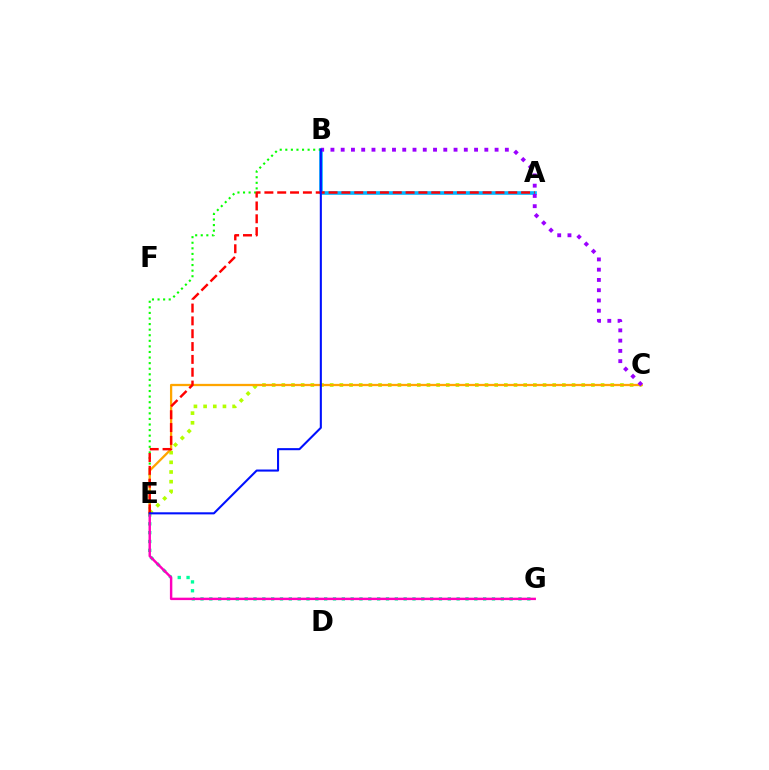{('E', 'G'): [{'color': '#00ff9d', 'line_style': 'dotted', 'thickness': 2.4}, {'color': '#ff00bd', 'line_style': 'solid', 'thickness': 1.75}], ('A', 'B'): [{'color': '#00b5ff', 'line_style': 'solid', 'thickness': 2.6}], ('B', 'E'): [{'color': '#08ff00', 'line_style': 'dotted', 'thickness': 1.52}, {'color': '#0010ff', 'line_style': 'solid', 'thickness': 1.5}], ('C', 'E'): [{'color': '#b3ff00', 'line_style': 'dotted', 'thickness': 2.63}, {'color': '#ffa500', 'line_style': 'solid', 'thickness': 1.65}], ('A', 'E'): [{'color': '#ff0000', 'line_style': 'dashed', 'thickness': 1.74}], ('B', 'C'): [{'color': '#9b00ff', 'line_style': 'dotted', 'thickness': 2.79}]}